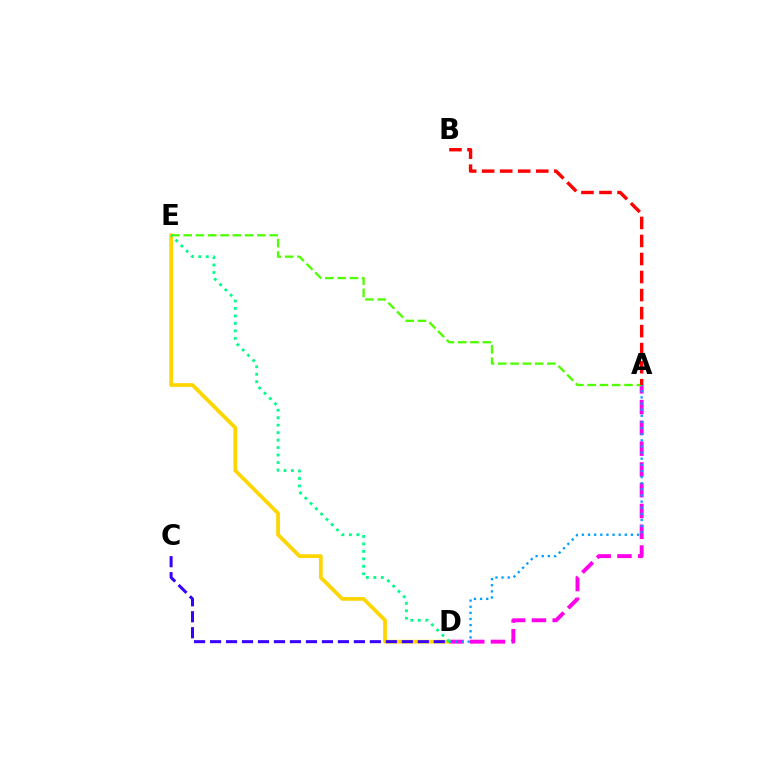{('A', 'D'): [{'color': '#ff00ed', 'line_style': 'dashed', 'thickness': 2.82}, {'color': '#009eff', 'line_style': 'dotted', 'thickness': 1.66}], ('D', 'E'): [{'color': '#ffd500', 'line_style': 'solid', 'thickness': 2.68}, {'color': '#00ff86', 'line_style': 'dotted', 'thickness': 2.03}], ('C', 'D'): [{'color': '#3700ff', 'line_style': 'dashed', 'thickness': 2.17}], ('A', 'E'): [{'color': '#4fff00', 'line_style': 'dashed', 'thickness': 1.67}], ('A', 'B'): [{'color': '#ff0000', 'line_style': 'dashed', 'thickness': 2.45}]}